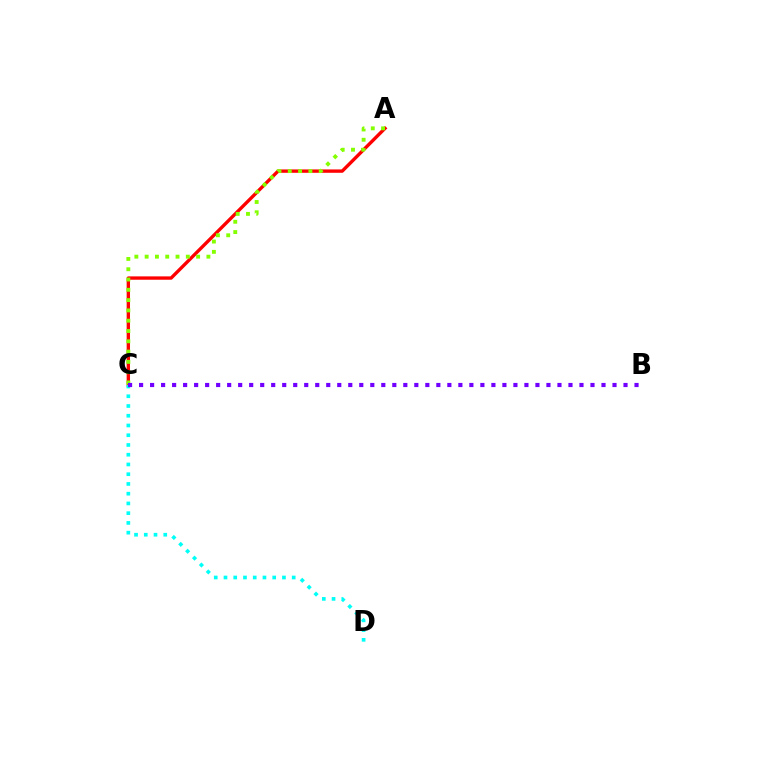{('A', 'C'): [{'color': '#ff0000', 'line_style': 'solid', 'thickness': 2.42}, {'color': '#84ff00', 'line_style': 'dotted', 'thickness': 2.8}], ('C', 'D'): [{'color': '#00fff6', 'line_style': 'dotted', 'thickness': 2.65}], ('B', 'C'): [{'color': '#7200ff', 'line_style': 'dotted', 'thickness': 2.99}]}